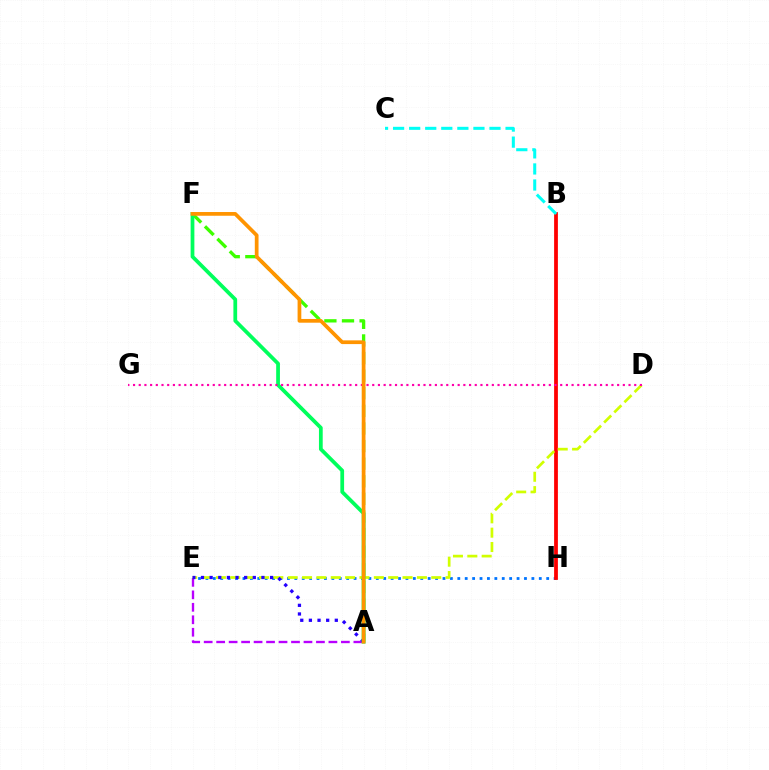{('E', 'H'): [{'color': '#0074ff', 'line_style': 'dotted', 'thickness': 2.01}], ('B', 'H'): [{'color': '#ff0000', 'line_style': 'solid', 'thickness': 2.72}], ('A', 'E'): [{'color': '#b900ff', 'line_style': 'dashed', 'thickness': 1.69}, {'color': '#2500ff', 'line_style': 'dotted', 'thickness': 2.35}], ('D', 'E'): [{'color': '#d1ff00', 'line_style': 'dashed', 'thickness': 1.95}], ('A', 'F'): [{'color': '#3dff00', 'line_style': 'dashed', 'thickness': 2.39}, {'color': '#00ff5c', 'line_style': 'solid', 'thickness': 2.7}, {'color': '#ff9400', 'line_style': 'solid', 'thickness': 2.68}], ('B', 'C'): [{'color': '#00fff6', 'line_style': 'dashed', 'thickness': 2.18}], ('D', 'G'): [{'color': '#ff00ac', 'line_style': 'dotted', 'thickness': 1.55}]}